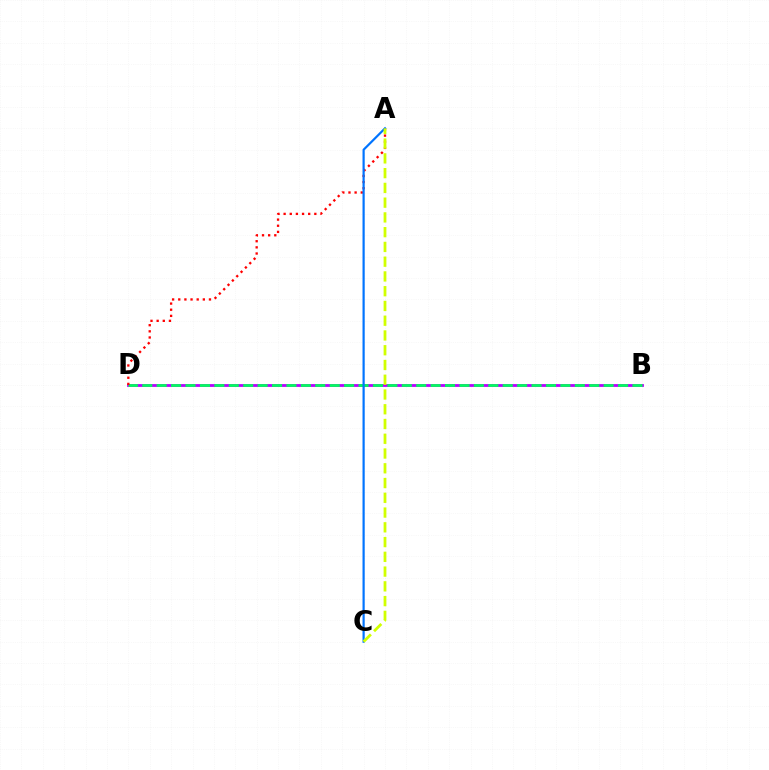{('B', 'D'): [{'color': '#b900ff', 'line_style': 'solid', 'thickness': 2.03}, {'color': '#00ff5c', 'line_style': 'dashed', 'thickness': 1.96}], ('A', 'D'): [{'color': '#ff0000', 'line_style': 'dotted', 'thickness': 1.67}], ('A', 'C'): [{'color': '#0074ff', 'line_style': 'solid', 'thickness': 1.58}, {'color': '#d1ff00', 'line_style': 'dashed', 'thickness': 2.0}]}